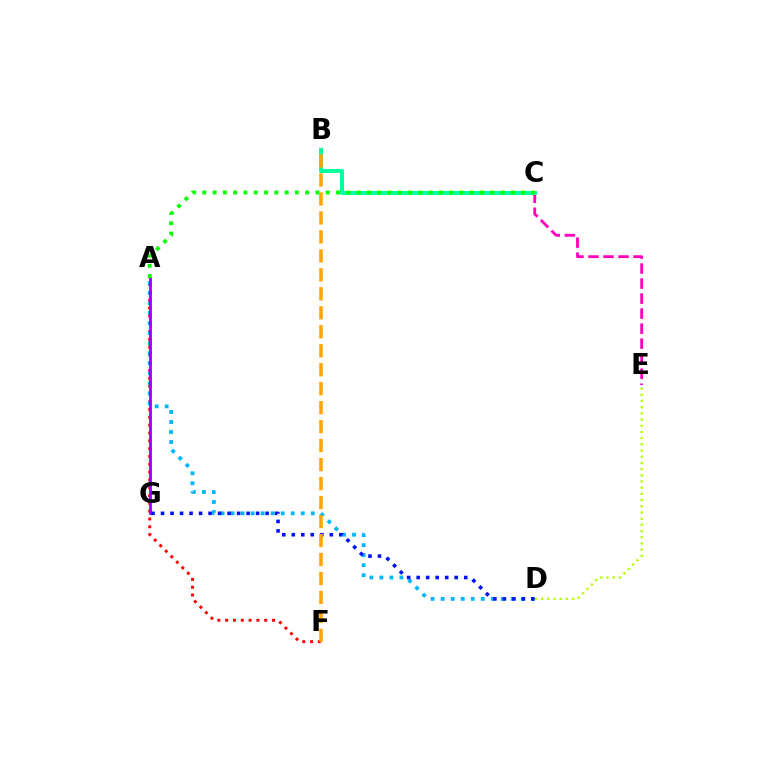{('A', 'F'): [{'color': '#ff0000', 'line_style': 'dotted', 'thickness': 2.12}], ('A', 'D'): [{'color': '#00b5ff', 'line_style': 'dotted', 'thickness': 2.72}], ('C', 'E'): [{'color': '#ff00bd', 'line_style': 'dashed', 'thickness': 2.04}], ('B', 'C'): [{'color': '#00ff9d', 'line_style': 'solid', 'thickness': 2.9}], ('A', 'G'): [{'color': '#9b00ff', 'line_style': 'solid', 'thickness': 2.0}], ('D', 'G'): [{'color': '#0010ff', 'line_style': 'dotted', 'thickness': 2.58}], ('A', 'C'): [{'color': '#08ff00', 'line_style': 'dotted', 'thickness': 2.79}], ('B', 'F'): [{'color': '#ffa500', 'line_style': 'dashed', 'thickness': 2.58}], ('D', 'E'): [{'color': '#b3ff00', 'line_style': 'dotted', 'thickness': 1.68}]}